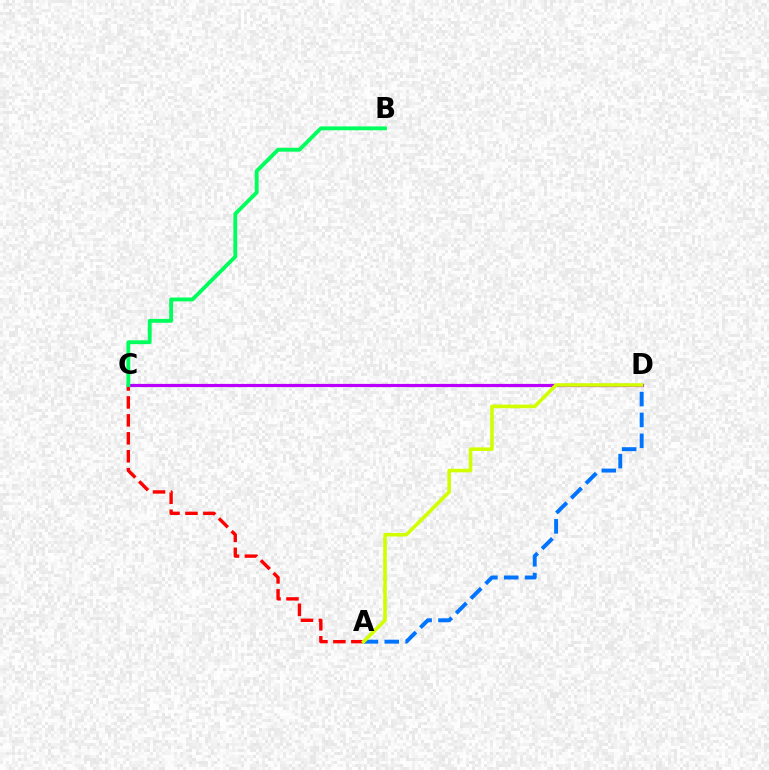{('A', 'C'): [{'color': '#ff0000', 'line_style': 'dashed', 'thickness': 2.44}], ('A', 'D'): [{'color': '#0074ff', 'line_style': 'dashed', 'thickness': 2.83}, {'color': '#d1ff00', 'line_style': 'solid', 'thickness': 2.58}], ('C', 'D'): [{'color': '#b900ff', 'line_style': 'solid', 'thickness': 2.29}], ('B', 'C'): [{'color': '#00ff5c', 'line_style': 'solid', 'thickness': 2.78}]}